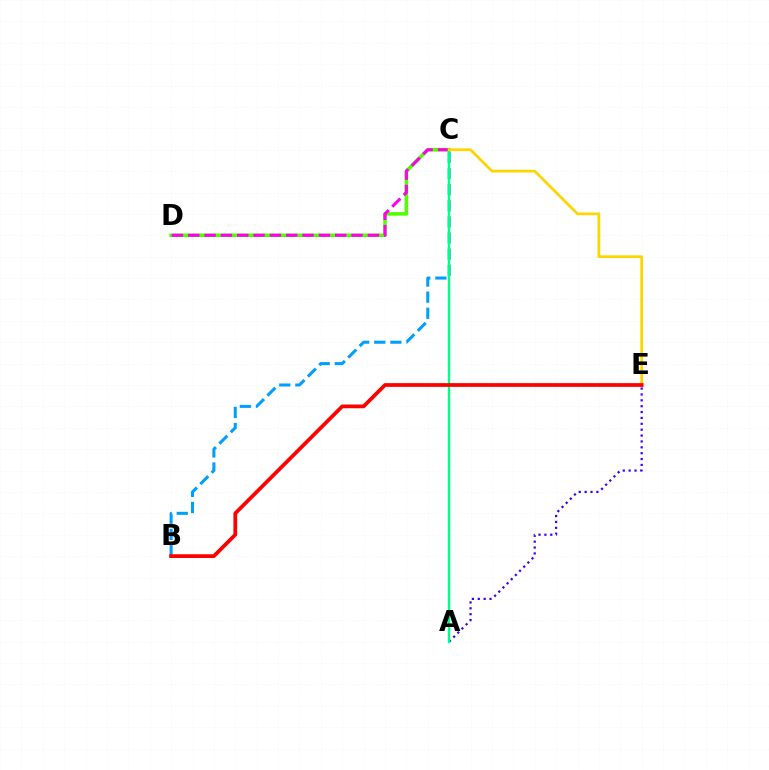{('B', 'C'): [{'color': '#009eff', 'line_style': 'dashed', 'thickness': 2.19}], ('A', 'E'): [{'color': '#3700ff', 'line_style': 'dotted', 'thickness': 1.6}], ('C', 'D'): [{'color': '#4fff00', 'line_style': 'solid', 'thickness': 2.56}, {'color': '#ff00ed', 'line_style': 'dashed', 'thickness': 2.22}], ('A', 'C'): [{'color': '#00ff86', 'line_style': 'solid', 'thickness': 1.7}], ('C', 'E'): [{'color': '#ffd500', 'line_style': 'solid', 'thickness': 1.97}], ('B', 'E'): [{'color': '#ff0000', 'line_style': 'solid', 'thickness': 2.7}]}